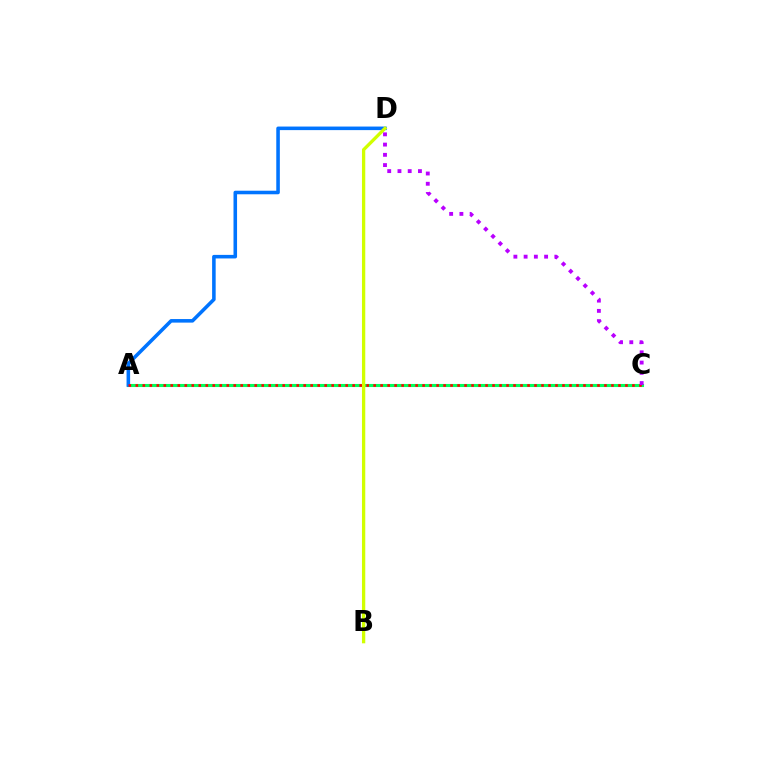{('A', 'C'): [{'color': '#00ff5c', 'line_style': 'solid', 'thickness': 2.23}, {'color': '#ff0000', 'line_style': 'dotted', 'thickness': 1.9}], ('A', 'D'): [{'color': '#0074ff', 'line_style': 'solid', 'thickness': 2.56}], ('B', 'D'): [{'color': '#d1ff00', 'line_style': 'solid', 'thickness': 2.38}], ('C', 'D'): [{'color': '#b900ff', 'line_style': 'dotted', 'thickness': 2.78}]}